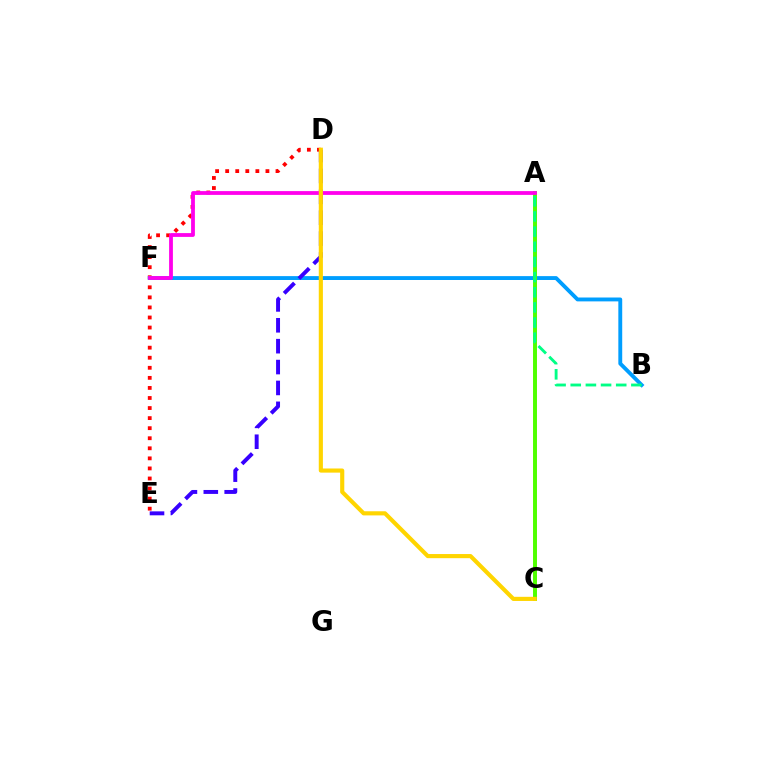{('D', 'E'): [{'color': '#ff0000', 'line_style': 'dotted', 'thickness': 2.73}, {'color': '#3700ff', 'line_style': 'dashed', 'thickness': 2.84}], ('B', 'F'): [{'color': '#009eff', 'line_style': 'solid', 'thickness': 2.79}], ('A', 'C'): [{'color': '#4fff00', 'line_style': 'solid', 'thickness': 2.84}], ('A', 'F'): [{'color': '#ff00ed', 'line_style': 'solid', 'thickness': 2.73}], ('A', 'B'): [{'color': '#00ff86', 'line_style': 'dashed', 'thickness': 2.06}], ('C', 'D'): [{'color': '#ffd500', 'line_style': 'solid', 'thickness': 2.98}]}